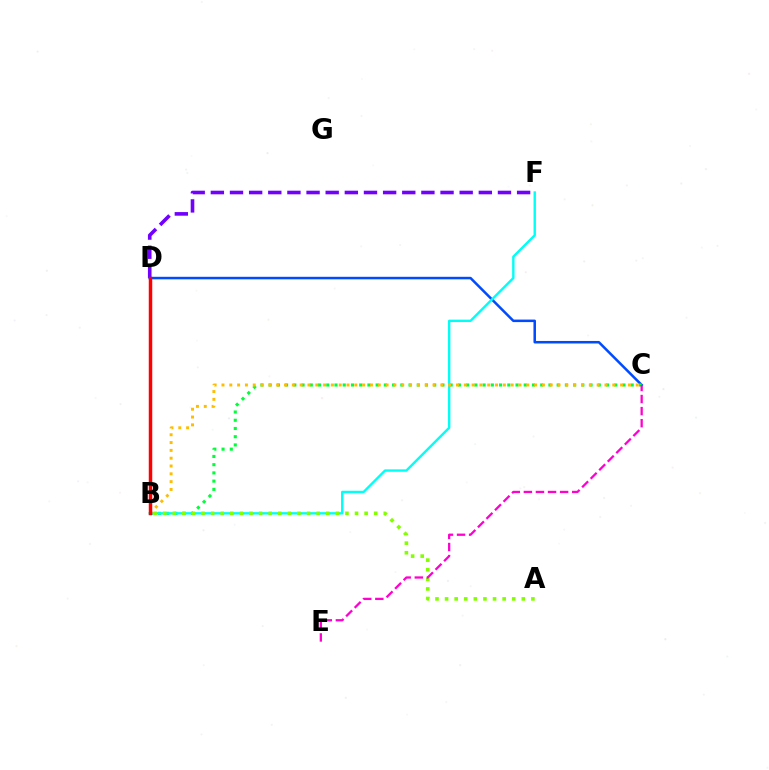{('D', 'F'): [{'color': '#7200ff', 'line_style': 'dashed', 'thickness': 2.6}], ('C', 'D'): [{'color': '#004bff', 'line_style': 'solid', 'thickness': 1.81}], ('B', 'C'): [{'color': '#00ff39', 'line_style': 'dotted', 'thickness': 2.24}, {'color': '#ffbd00', 'line_style': 'dotted', 'thickness': 2.12}], ('B', 'F'): [{'color': '#00fff6', 'line_style': 'solid', 'thickness': 1.72}], ('A', 'B'): [{'color': '#84ff00', 'line_style': 'dotted', 'thickness': 2.61}], ('C', 'E'): [{'color': '#ff00cf', 'line_style': 'dashed', 'thickness': 1.64}], ('B', 'D'): [{'color': '#ff0000', 'line_style': 'solid', 'thickness': 2.51}]}